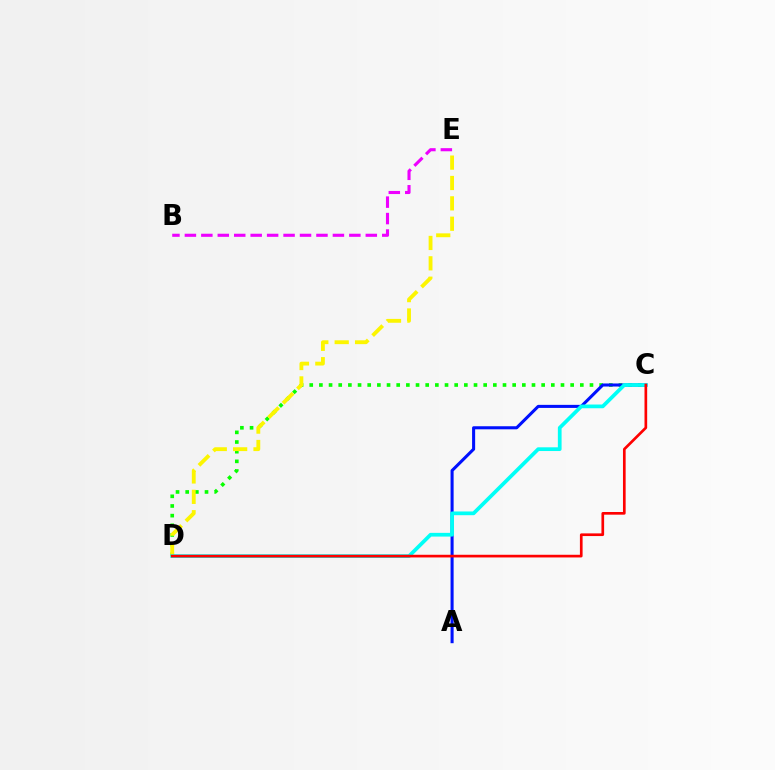{('B', 'E'): [{'color': '#ee00ff', 'line_style': 'dashed', 'thickness': 2.23}], ('C', 'D'): [{'color': '#08ff00', 'line_style': 'dotted', 'thickness': 2.63}, {'color': '#00fff6', 'line_style': 'solid', 'thickness': 2.68}, {'color': '#ff0000', 'line_style': 'solid', 'thickness': 1.93}], ('D', 'E'): [{'color': '#fcf500', 'line_style': 'dashed', 'thickness': 2.77}], ('A', 'C'): [{'color': '#0010ff', 'line_style': 'solid', 'thickness': 2.2}]}